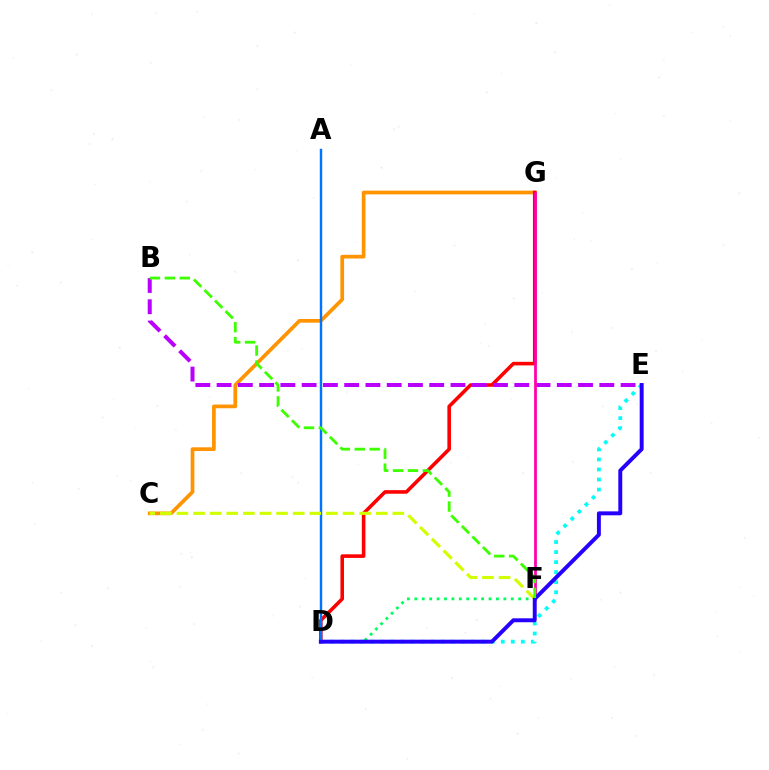{('C', 'G'): [{'color': '#ff9400', 'line_style': 'solid', 'thickness': 2.67}], ('D', 'G'): [{'color': '#ff0000', 'line_style': 'solid', 'thickness': 2.58}], ('A', 'D'): [{'color': '#0074ff', 'line_style': 'solid', 'thickness': 1.74}], ('B', 'E'): [{'color': '#b900ff', 'line_style': 'dashed', 'thickness': 2.89}], ('D', 'E'): [{'color': '#00fff6', 'line_style': 'dotted', 'thickness': 2.73}, {'color': '#2500ff', 'line_style': 'solid', 'thickness': 2.84}], ('C', 'F'): [{'color': '#d1ff00', 'line_style': 'dashed', 'thickness': 2.26}], ('D', 'F'): [{'color': '#00ff5c', 'line_style': 'dotted', 'thickness': 2.02}], ('F', 'G'): [{'color': '#ff00ac', 'line_style': 'solid', 'thickness': 1.98}], ('B', 'F'): [{'color': '#3dff00', 'line_style': 'dashed', 'thickness': 2.03}]}